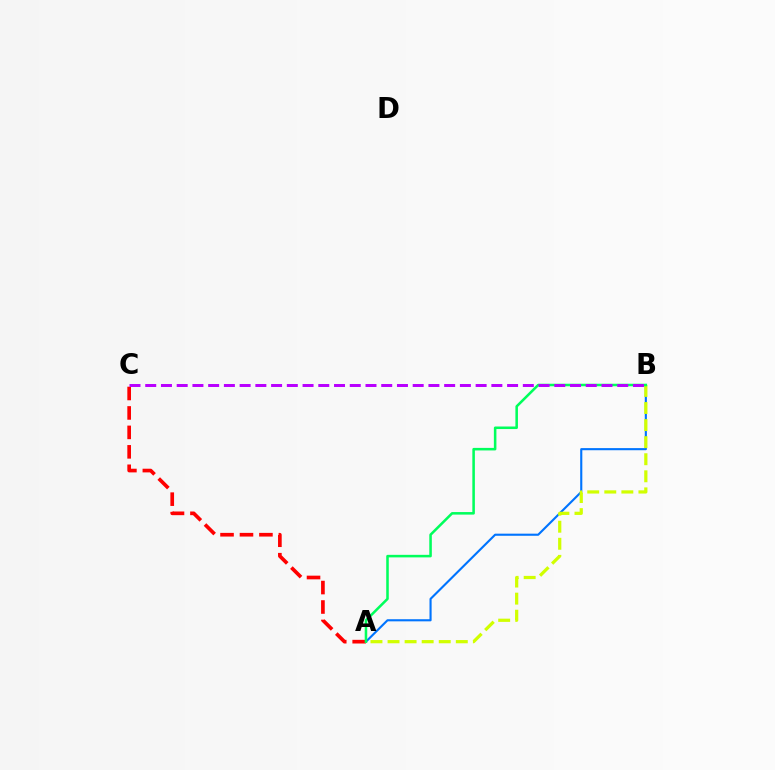{('A', 'B'): [{'color': '#0074ff', 'line_style': 'solid', 'thickness': 1.53}, {'color': '#d1ff00', 'line_style': 'dashed', 'thickness': 2.32}, {'color': '#00ff5c', 'line_style': 'solid', 'thickness': 1.83}], ('A', 'C'): [{'color': '#ff0000', 'line_style': 'dashed', 'thickness': 2.64}], ('B', 'C'): [{'color': '#b900ff', 'line_style': 'dashed', 'thickness': 2.14}]}